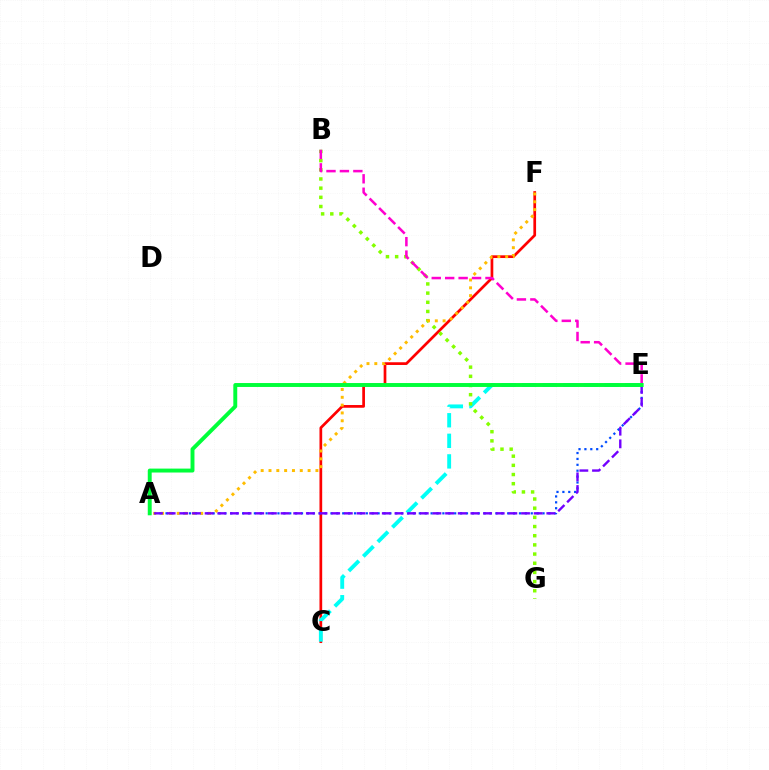{('C', 'F'): [{'color': '#ff0000', 'line_style': 'solid', 'thickness': 1.95}], ('A', 'E'): [{'color': '#004bff', 'line_style': 'dotted', 'thickness': 1.6}, {'color': '#7200ff', 'line_style': 'dashed', 'thickness': 1.72}, {'color': '#00ff39', 'line_style': 'solid', 'thickness': 2.83}], ('C', 'E'): [{'color': '#00fff6', 'line_style': 'dashed', 'thickness': 2.79}], ('B', 'G'): [{'color': '#84ff00', 'line_style': 'dotted', 'thickness': 2.49}], ('A', 'F'): [{'color': '#ffbd00', 'line_style': 'dotted', 'thickness': 2.12}], ('B', 'E'): [{'color': '#ff00cf', 'line_style': 'dashed', 'thickness': 1.82}]}